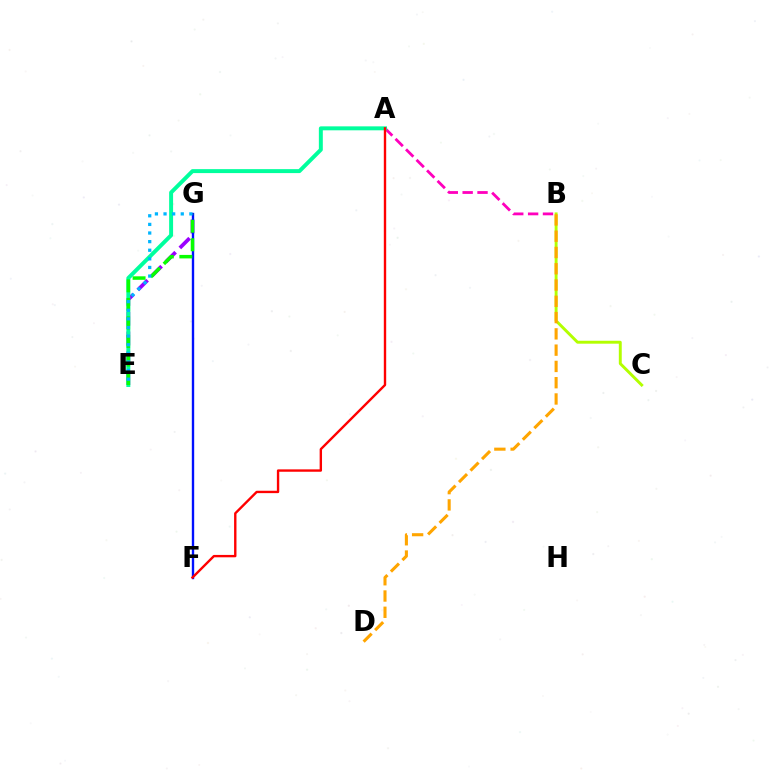{('E', 'G'): [{'color': '#9b00ff', 'line_style': 'dashed', 'thickness': 2.69}, {'color': '#08ff00', 'line_style': 'dashed', 'thickness': 2.52}, {'color': '#00b5ff', 'line_style': 'dotted', 'thickness': 2.34}], ('F', 'G'): [{'color': '#0010ff', 'line_style': 'solid', 'thickness': 1.71}], ('A', 'B'): [{'color': '#ff00bd', 'line_style': 'dashed', 'thickness': 2.02}], ('A', 'E'): [{'color': '#00ff9d', 'line_style': 'solid', 'thickness': 2.85}], ('B', 'C'): [{'color': '#b3ff00', 'line_style': 'solid', 'thickness': 2.11}], ('B', 'D'): [{'color': '#ffa500', 'line_style': 'dashed', 'thickness': 2.21}], ('A', 'F'): [{'color': '#ff0000', 'line_style': 'solid', 'thickness': 1.71}]}